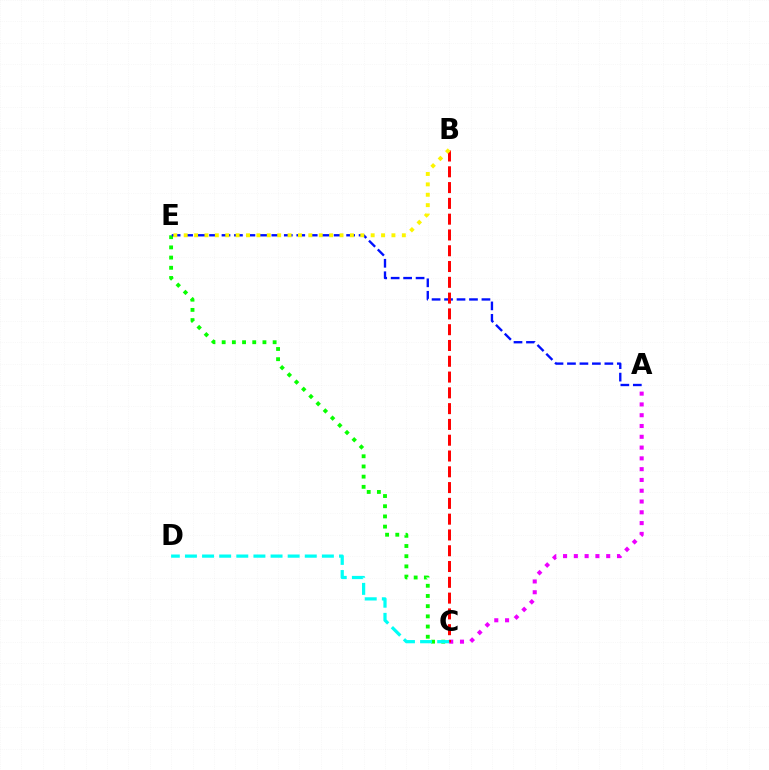{('C', 'E'): [{'color': '#08ff00', 'line_style': 'dotted', 'thickness': 2.77}], ('A', 'C'): [{'color': '#ee00ff', 'line_style': 'dotted', 'thickness': 2.93}], ('A', 'E'): [{'color': '#0010ff', 'line_style': 'dashed', 'thickness': 1.69}], ('B', 'C'): [{'color': '#ff0000', 'line_style': 'dashed', 'thickness': 2.14}], ('C', 'D'): [{'color': '#00fff6', 'line_style': 'dashed', 'thickness': 2.33}], ('B', 'E'): [{'color': '#fcf500', 'line_style': 'dotted', 'thickness': 2.82}]}